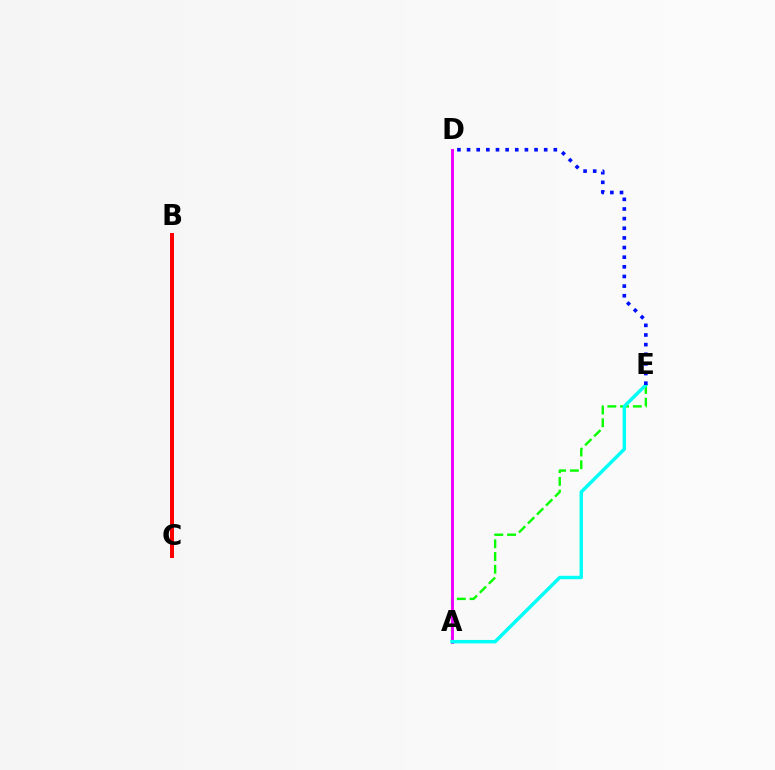{('A', 'E'): [{'color': '#08ff00', 'line_style': 'dashed', 'thickness': 1.73}, {'color': '#00fff6', 'line_style': 'solid', 'thickness': 2.47}], ('A', 'D'): [{'color': '#ee00ff', 'line_style': 'solid', 'thickness': 2.12}], ('B', 'C'): [{'color': '#fcf500', 'line_style': 'solid', 'thickness': 1.88}, {'color': '#ff0000', 'line_style': 'solid', 'thickness': 2.87}], ('D', 'E'): [{'color': '#0010ff', 'line_style': 'dotted', 'thickness': 2.62}]}